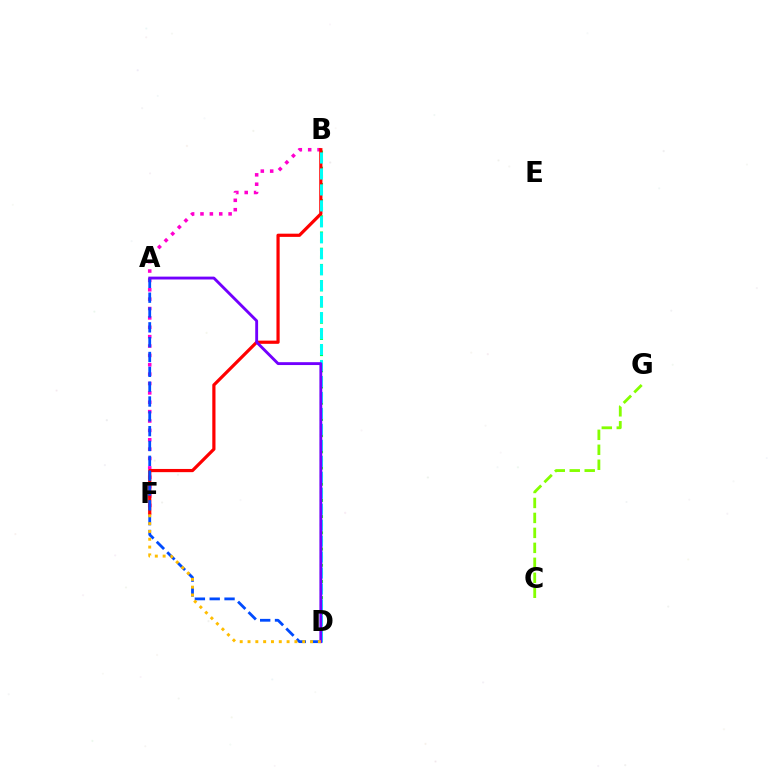{('B', 'D'): [{'color': '#00ff39', 'line_style': 'dotted', 'thickness': 2.2}, {'color': '#00fff6', 'line_style': 'dashed', 'thickness': 2.17}], ('B', 'F'): [{'color': '#ff00cf', 'line_style': 'dotted', 'thickness': 2.55}, {'color': '#ff0000', 'line_style': 'solid', 'thickness': 2.3}], ('A', 'D'): [{'color': '#004bff', 'line_style': 'dashed', 'thickness': 2.01}, {'color': '#7200ff', 'line_style': 'solid', 'thickness': 2.06}], ('D', 'F'): [{'color': '#ffbd00', 'line_style': 'dotted', 'thickness': 2.12}], ('C', 'G'): [{'color': '#84ff00', 'line_style': 'dashed', 'thickness': 2.03}]}